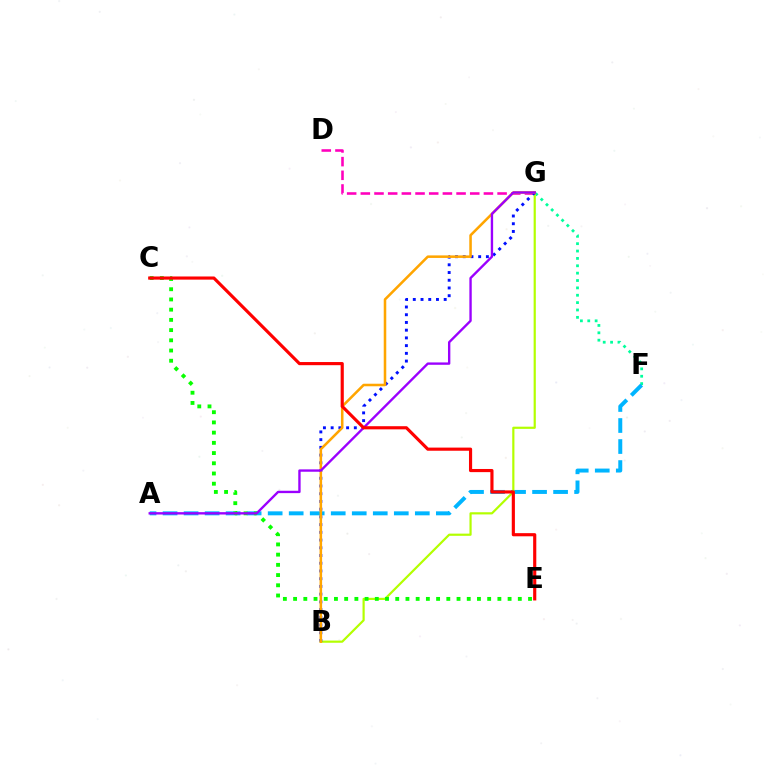{('F', 'G'): [{'color': '#00ff9d', 'line_style': 'dotted', 'thickness': 2.0}], ('D', 'G'): [{'color': '#ff00bd', 'line_style': 'dashed', 'thickness': 1.86}], ('A', 'F'): [{'color': '#00b5ff', 'line_style': 'dashed', 'thickness': 2.86}], ('B', 'G'): [{'color': '#b3ff00', 'line_style': 'solid', 'thickness': 1.58}, {'color': '#0010ff', 'line_style': 'dotted', 'thickness': 2.1}, {'color': '#ffa500', 'line_style': 'solid', 'thickness': 1.83}], ('C', 'E'): [{'color': '#08ff00', 'line_style': 'dotted', 'thickness': 2.78}, {'color': '#ff0000', 'line_style': 'solid', 'thickness': 2.27}], ('A', 'G'): [{'color': '#9b00ff', 'line_style': 'solid', 'thickness': 1.7}]}